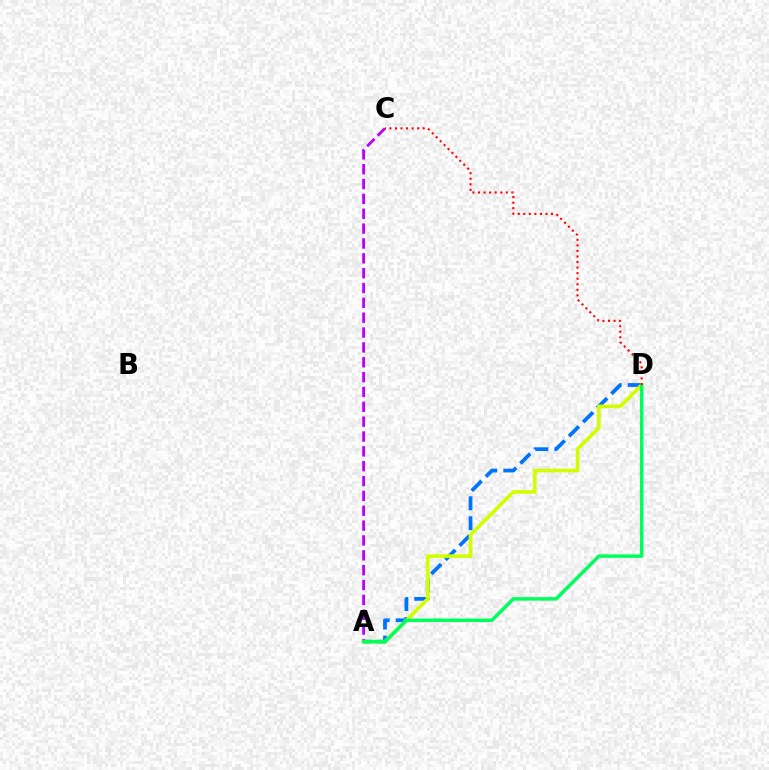{('A', 'D'): [{'color': '#0074ff', 'line_style': 'dashed', 'thickness': 2.71}, {'color': '#d1ff00', 'line_style': 'solid', 'thickness': 2.61}, {'color': '#00ff5c', 'line_style': 'solid', 'thickness': 2.51}], ('A', 'C'): [{'color': '#b900ff', 'line_style': 'dashed', 'thickness': 2.02}], ('C', 'D'): [{'color': '#ff0000', 'line_style': 'dotted', 'thickness': 1.51}]}